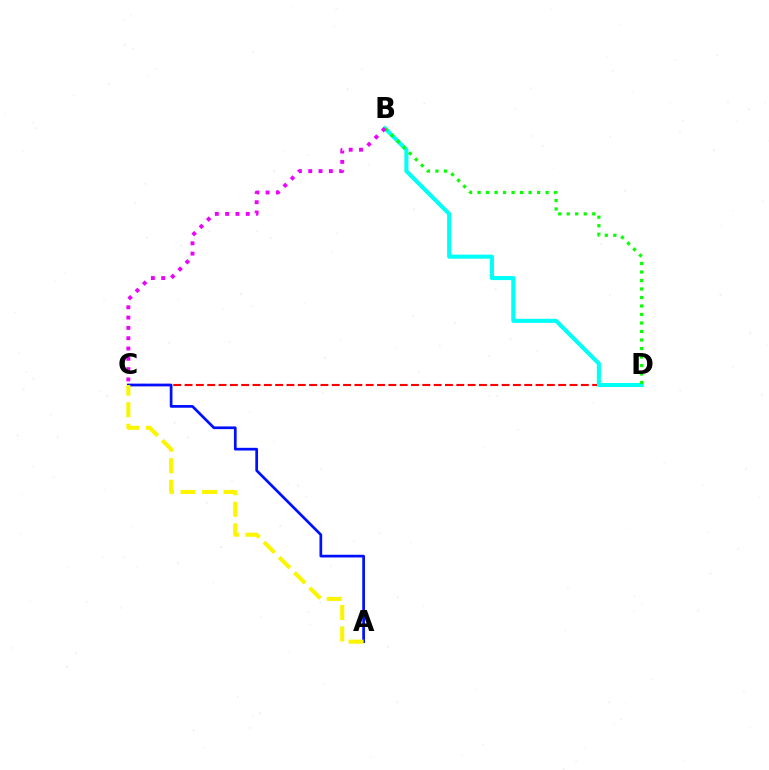{('C', 'D'): [{'color': '#ff0000', 'line_style': 'dashed', 'thickness': 1.54}], ('B', 'D'): [{'color': '#00fff6', 'line_style': 'solid', 'thickness': 2.93}, {'color': '#08ff00', 'line_style': 'dotted', 'thickness': 2.31}], ('A', 'C'): [{'color': '#0010ff', 'line_style': 'solid', 'thickness': 1.95}, {'color': '#fcf500', 'line_style': 'dashed', 'thickness': 2.93}], ('B', 'C'): [{'color': '#ee00ff', 'line_style': 'dotted', 'thickness': 2.8}]}